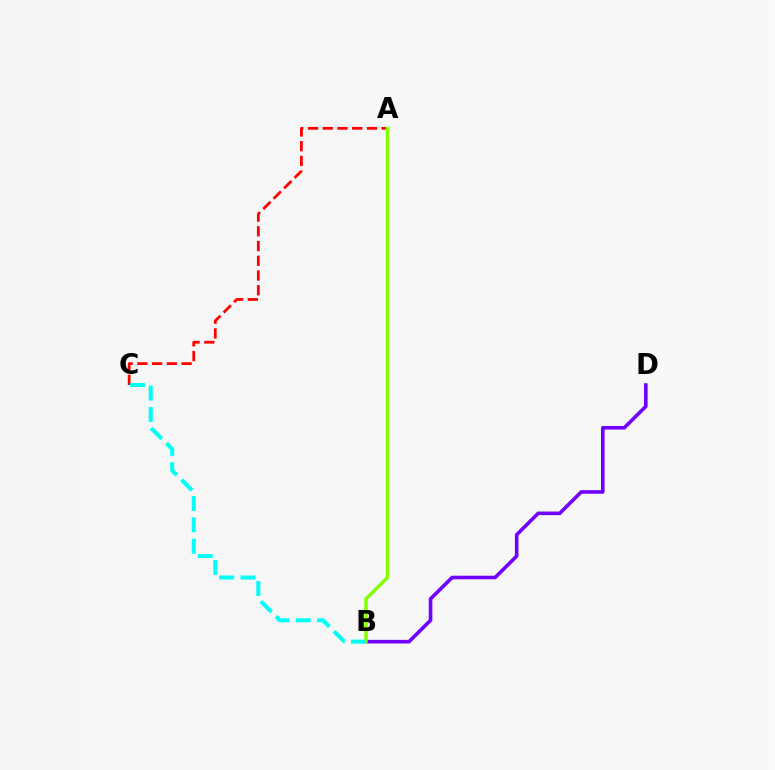{('B', 'D'): [{'color': '#7200ff', 'line_style': 'solid', 'thickness': 2.58}], ('A', 'C'): [{'color': '#ff0000', 'line_style': 'dashed', 'thickness': 2.0}], ('A', 'B'): [{'color': '#84ff00', 'line_style': 'solid', 'thickness': 2.5}], ('B', 'C'): [{'color': '#00fff6', 'line_style': 'dashed', 'thickness': 2.9}]}